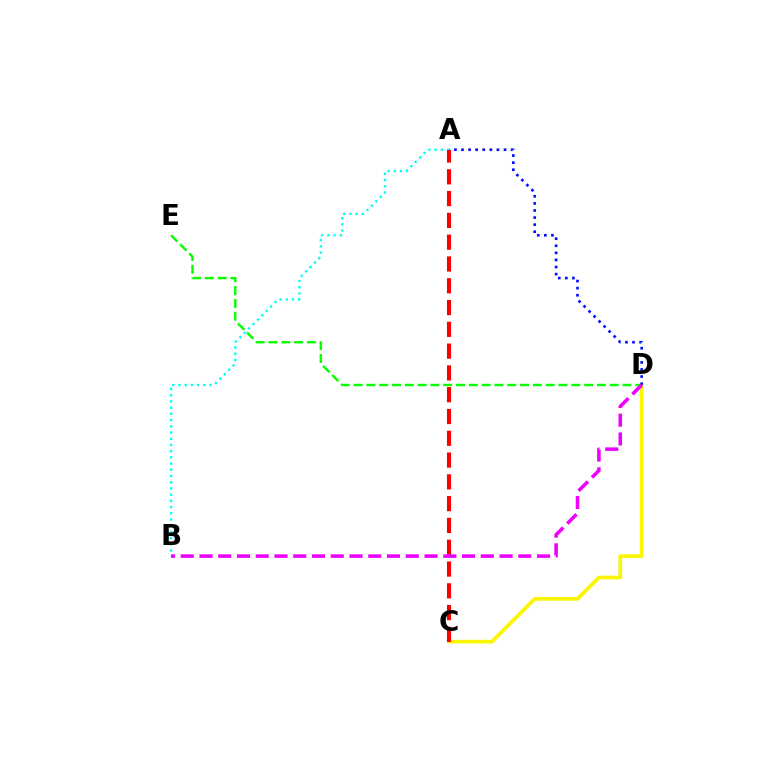{('D', 'E'): [{'color': '#08ff00', 'line_style': 'dashed', 'thickness': 1.74}], ('A', 'B'): [{'color': '#00fff6', 'line_style': 'dotted', 'thickness': 1.69}], ('C', 'D'): [{'color': '#fcf500', 'line_style': 'solid', 'thickness': 2.67}], ('A', 'C'): [{'color': '#ff0000', 'line_style': 'dashed', 'thickness': 2.96}], ('A', 'D'): [{'color': '#0010ff', 'line_style': 'dotted', 'thickness': 1.93}], ('B', 'D'): [{'color': '#ee00ff', 'line_style': 'dashed', 'thickness': 2.55}]}